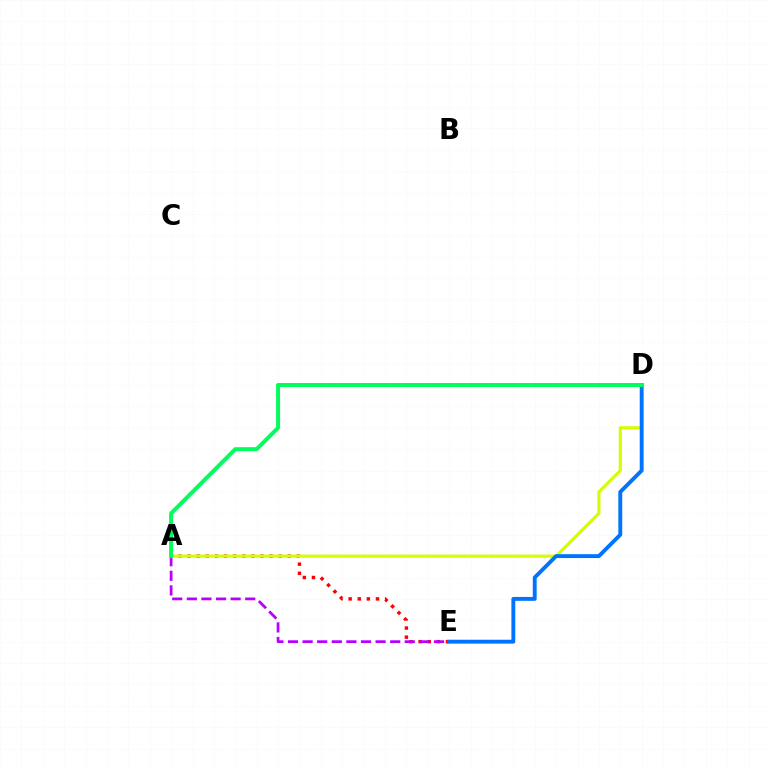{('A', 'E'): [{'color': '#ff0000', 'line_style': 'dotted', 'thickness': 2.48}, {'color': '#b900ff', 'line_style': 'dashed', 'thickness': 1.98}], ('A', 'D'): [{'color': '#d1ff00', 'line_style': 'solid', 'thickness': 2.26}, {'color': '#00ff5c', 'line_style': 'solid', 'thickness': 2.87}], ('D', 'E'): [{'color': '#0074ff', 'line_style': 'solid', 'thickness': 2.79}]}